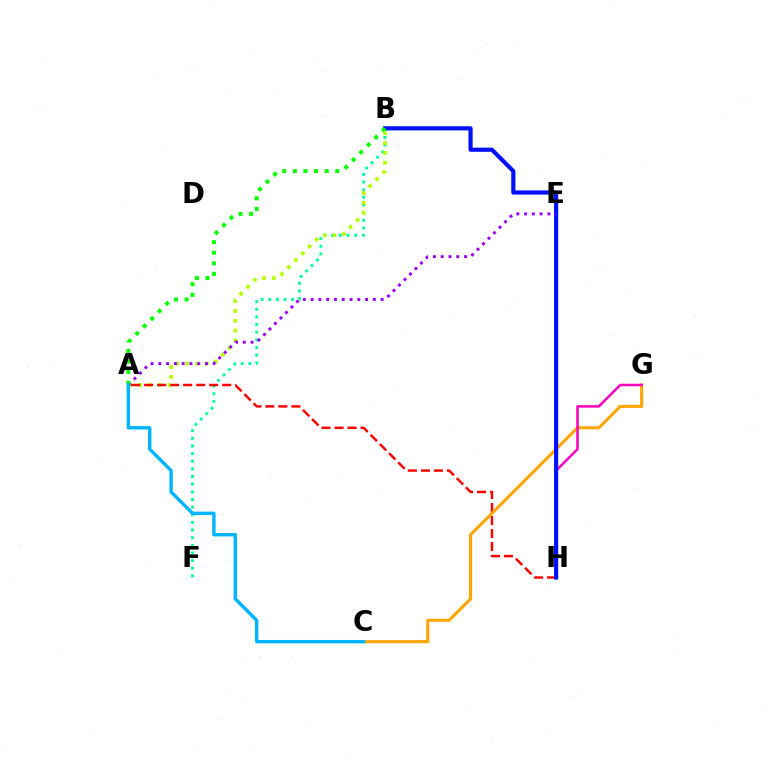{('B', 'F'): [{'color': '#00ff9d', 'line_style': 'dotted', 'thickness': 2.08}], ('A', 'B'): [{'color': '#b3ff00', 'line_style': 'dotted', 'thickness': 2.66}, {'color': '#08ff00', 'line_style': 'dotted', 'thickness': 2.88}], ('A', 'H'): [{'color': '#ff0000', 'line_style': 'dashed', 'thickness': 1.77}], ('C', 'G'): [{'color': '#ffa500', 'line_style': 'solid', 'thickness': 2.21}], ('G', 'H'): [{'color': '#ff00bd', 'line_style': 'solid', 'thickness': 1.81}], ('B', 'H'): [{'color': '#0010ff', 'line_style': 'solid', 'thickness': 3.0}], ('A', 'E'): [{'color': '#9b00ff', 'line_style': 'dotted', 'thickness': 2.11}], ('A', 'C'): [{'color': '#00b5ff', 'line_style': 'solid', 'thickness': 2.45}]}